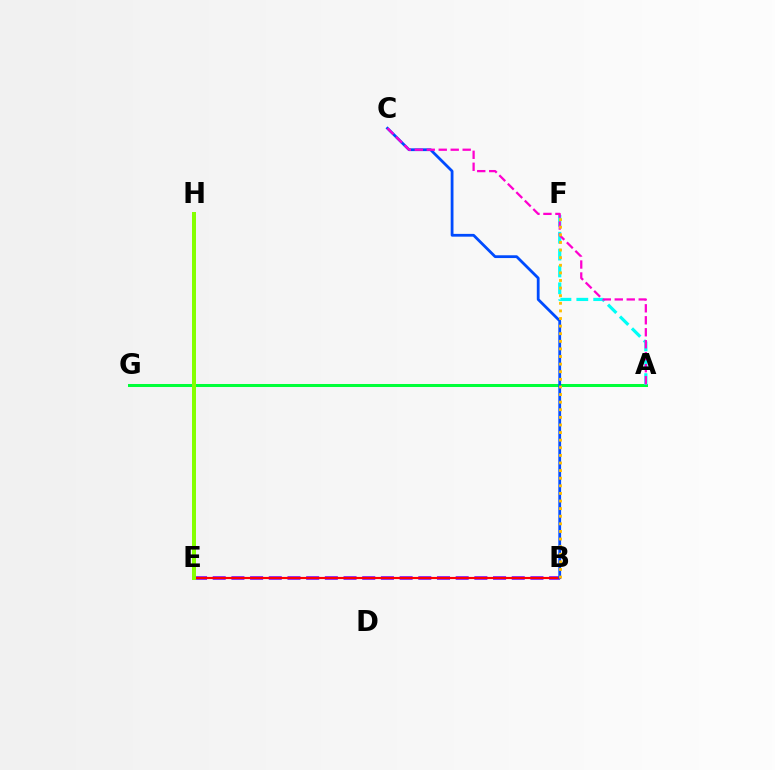{('A', 'G'): [{'color': '#00ff39', 'line_style': 'solid', 'thickness': 2.17}], ('B', 'E'): [{'color': '#7200ff', 'line_style': 'dashed', 'thickness': 2.54}, {'color': '#ff0000', 'line_style': 'solid', 'thickness': 1.55}], ('A', 'F'): [{'color': '#00fff6', 'line_style': 'dashed', 'thickness': 2.29}], ('B', 'C'): [{'color': '#004bff', 'line_style': 'solid', 'thickness': 2.0}], ('A', 'C'): [{'color': '#ff00cf', 'line_style': 'dashed', 'thickness': 1.63}], ('B', 'F'): [{'color': '#ffbd00', 'line_style': 'dotted', 'thickness': 2.07}], ('E', 'H'): [{'color': '#84ff00', 'line_style': 'solid', 'thickness': 2.88}]}